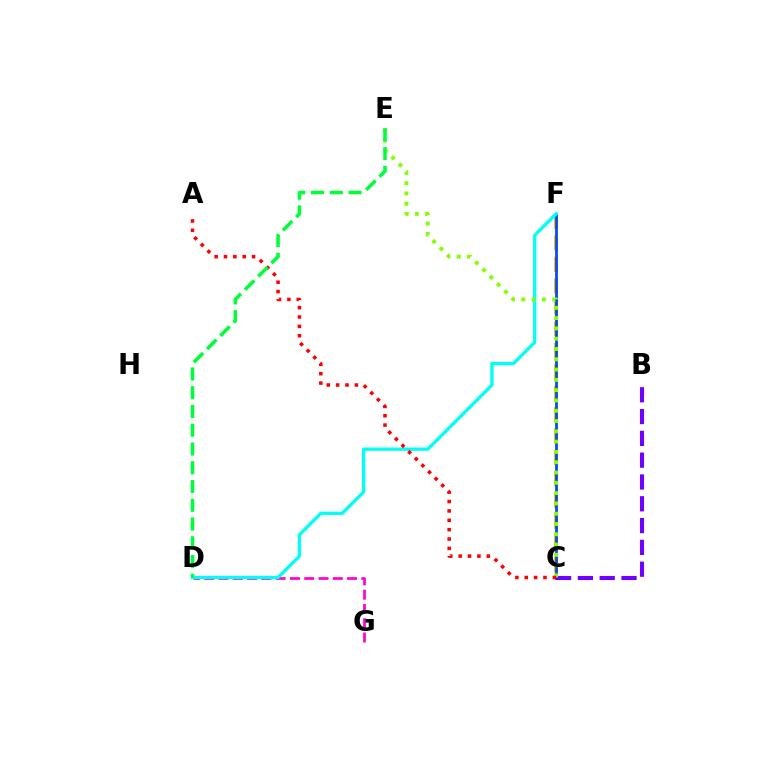{('C', 'F'): [{'color': '#ffbd00', 'line_style': 'dashed', 'thickness': 2.91}, {'color': '#004bff', 'line_style': 'solid', 'thickness': 1.99}], ('D', 'G'): [{'color': '#ff00cf', 'line_style': 'dashed', 'thickness': 1.94}], ('D', 'F'): [{'color': '#00fff6', 'line_style': 'solid', 'thickness': 2.39}], ('B', 'C'): [{'color': '#7200ff', 'line_style': 'dashed', 'thickness': 2.96}], ('C', 'E'): [{'color': '#84ff00', 'line_style': 'dotted', 'thickness': 2.8}], ('A', 'C'): [{'color': '#ff0000', 'line_style': 'dotted', 'thickness': 2.54}], ('D', 'E'): [{'color': '#00ff39', 'line_style': 'dashed', 'thickness': 2.55}]}